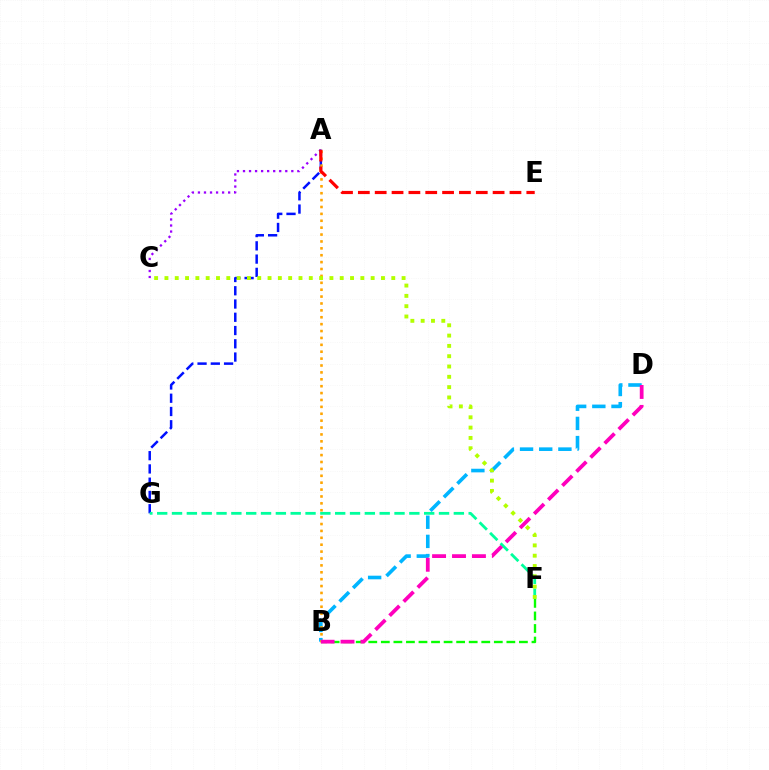{('B', 'F'): [{'color': '#08ff00', 'line_style': 'dashed', 'thickness': 1.71}], ('B', 'D'): [{'color': '#00b5ff', 'line_style': 'dashed', 'thickness': 2.61}, {'color': '#ff00bd', 'line_style': 'dashed', 'thickness': 2.71}], ('A', 'C'): [{'color': '#9b00ff', 'line_style': 'dotted', 'thickness': 1.64}], ('A', 'G'): [{'color': '#0010ff', 'line_style': 'dashed', 'thickness': 1.8}], ('F', 'G'): [{'color': '#00ff9d', 'line_style': 'dashed', 'thickness': 2.01}], ('A', 'B'): [{'color': '#ffa500', 'line_style': 'dotted', 'thickness': 1.87}], ('C', 'F'): [{'color': '#b3ff00', 'line_style': 'dotted', 'thickness': 2.8}], ('A', 'E'): [{'color': '#ff0000', 'line_style': 'dashed', 'thickness': 2.29}]}